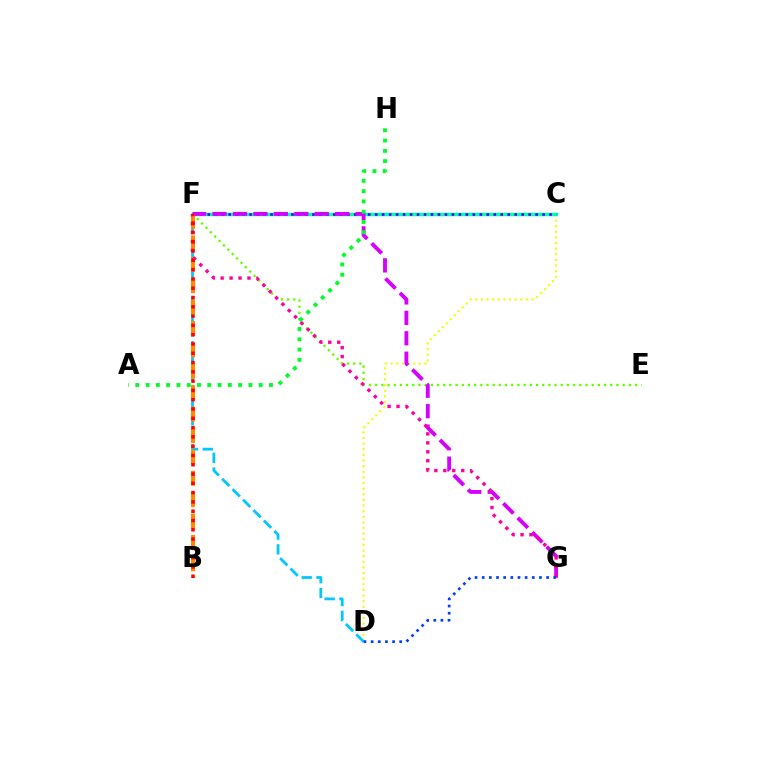{('C', 'D'): [{'color': '#eeff00', 'line_style': 'dotted', 'thickness': 1.53}], ('E', 'F'): [{'color': '#66ff00', 'line_style': 'dotted', 'thickness': 1.68}], ('C', 'F'): [{'color': '#00ffaf', 'line_style': 'solid', 'thickness': 2.51}, {'color': '#4f00ff', 'line_style': 'dotted', 'thickness': 1.9}], ('D', 'F'): [{'color': '#00c7ff', 'line_style': 'dashed', 'thickness': 2.01}], ('F', 'G'): [{'color': '#d600ff', 'line_style': 'dashed', 'thickness': 2.78}, {'color': '#ff00a0', 'line_style': 'dotted', 'thickness': 2.43}], ('B', 'F'): [{'color': '#ff8800', 'line_style': 'dashed', 'thickness': 2.91}, {'color': '#ff0000', 'line_style': 'dotted', 'thickness': 2.52}], ('D', 'G'): [{'color': '#003fff', 'line_style': 'dotted', 'thickness': 1.94}], ('A', 'H'): [{'color': '#00ff27', 'line_style': 'dotted', 'thickness': 2.79}]}